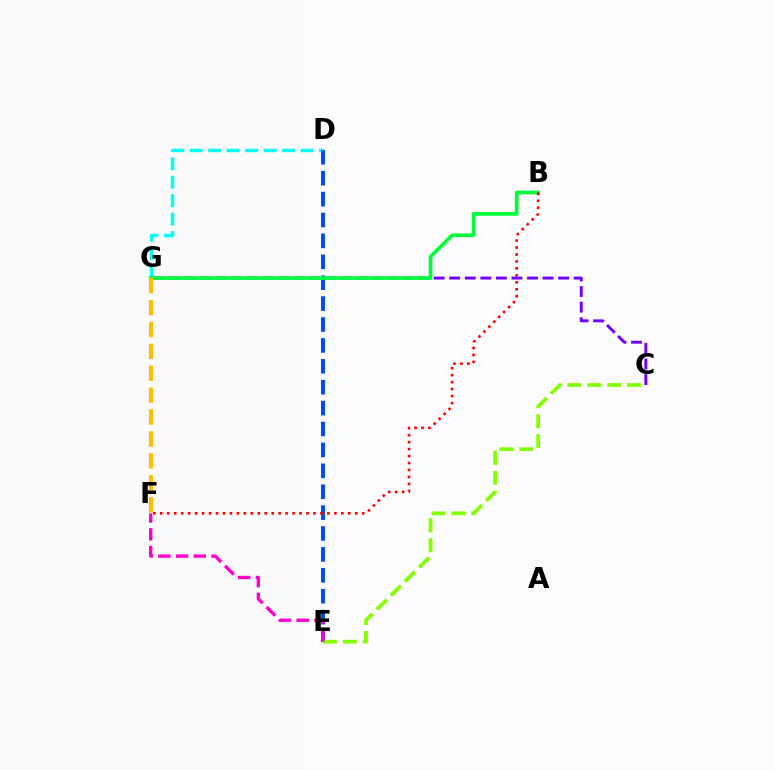{('D', 'G'): [{'color': '#00fff6', 'line_style': 'dashed', 'thickness': 2.51}], ('D', 'E'): [{'color': '#004bff', 'line_style': 'dashed', 'thickness': 2.84}], ('C', 'E'): [{'color': '#84ff00', 'line_style': 'dashed', 'thickness': 2.71}], ('C', 'G'): [{'color': '#7200ff', 'line_style': 'dashed', 'thickness': 2.11}], ('B', 'G'): [{'color': '#00ff39', 'line_style': 'solid', 'thickness': 2.65}], ('B', 'F'): [{'color': '#ff0000', 'line_style': 'dotted', 'thickness': 1.89}], ('E', 'F'): [{'color': '#ff00cf', 'line_style': 'dashed', 'thickness': 2.41}], ('F', 'G'): [{'color': '#ffbd00', 'line_style': 'dashed', 'thickness': 2.98}]}